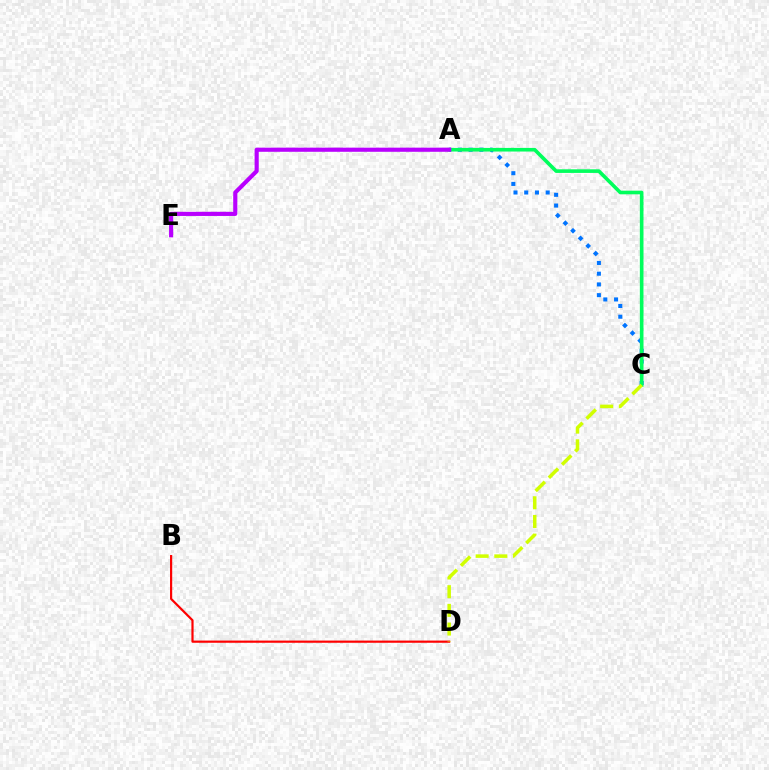{('A', 'C'): [{'color': '#0074ff', 'line_style': 'dotted', 'thickness': 2.92}, {'color': '#00ff5c', 'line_style': 'solid', 'thickness': 2.61}], ('B', 'D'): [{'color': '#ff0000', 'line_style': 'solid', 'thickness': 1.58}], ('A', 'E'): [{'color': '#b900ff', 'line_style': 'solid', 'thickness': 2.97}], ('C', 'D'): [{'color': '#d1ff00', 'line_style': 'dashed', 'thickness': 2.54}]}